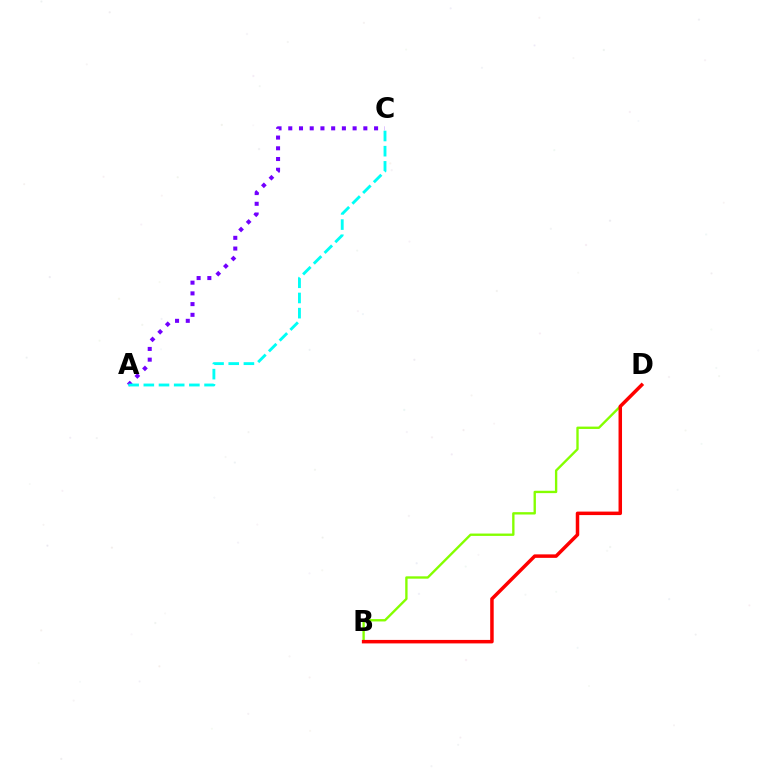{('B', 'D'): [{'color': '#84ff00', 'line_style': 'solid', 'thickness': 1.7}, {'color': '#ff0000', 'line_style': 'solid', 'thickness': 2.51}], ('A', 'C'): [{'color': '#7200ff', 'line_style': 'dotted', 'thickness': 2.91}, {'color': '#00fff6', 'line_style': 'dashed', 'thickness': 2.06}]}